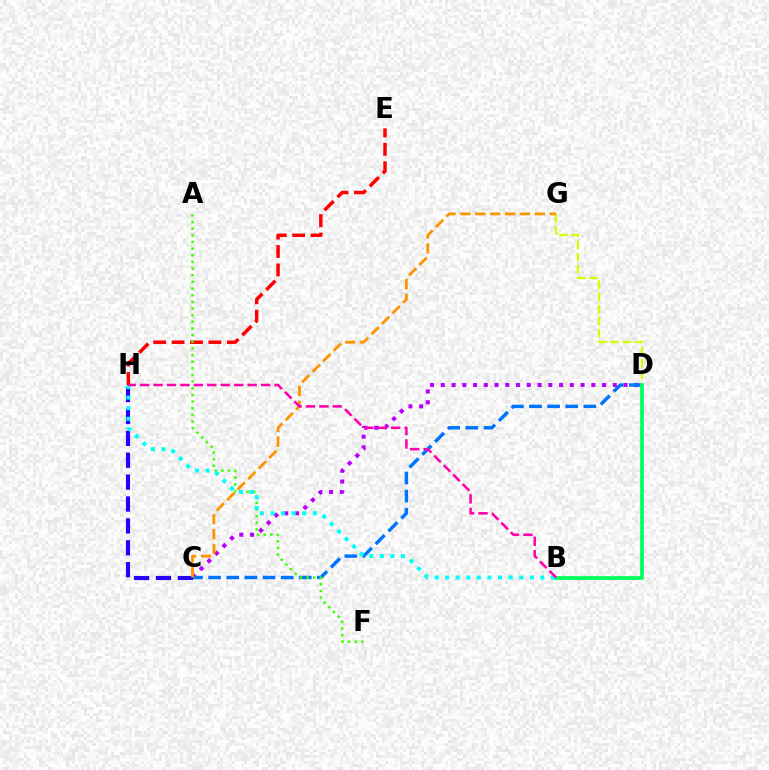{('E', 'H'): [{'color': '#ff0000', 'line_style': 'dashed', 'thickness': 2.5}], ('C', 'D'): [{'color': '#b900ff', 'line_style': 'dotted', 'thickness': 2.92}, {'color': '#0074ff', 'line_style': 'dashed', 'thickness': 2.46}], ('D', 'G'): [{'color': '#d1ff00', 'line_style': 'dashed', 'thickness': 1.65}], ('A', 'F'): [{'color': '#3dff00', 'line_style': 'dotted', 'thickness': 1.81}], ('C', 'H'): [{'color': '#2500ff', 'line_style': 'dashed', 'thickness': 2.97}], ('B', 'D'): [{'color': '#00ff5c', 'line_style': 'solid', 'thickness': 2.67}], ('C', 'G'): [{'color': '#ff9400', 'line_style': 'dashed', 'thickness': 2.02}], ('B', 'H'): [{'color': '#00fff6', 'line_style': 'dotted', 'thickness': 2.88}, {'color': '#ff00ac', 'line_style': 'dashed', 'thickness': 1.83}]}